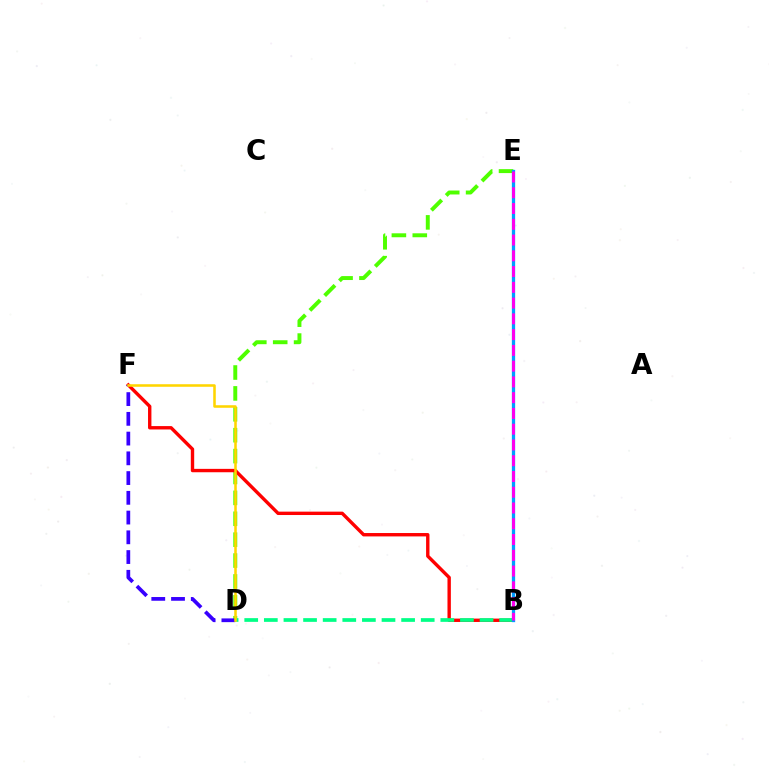{('D', 'E'): [{'color': '#4fff00', 'line_style': 'dashed', 'thickness': 2.84}], ('B', 'F'): [{'color': '#ff0000', 'line_style': 'solid', 'thickness': 2.44}], ('B', 'D'): [{'color': '#00ff86', 'line_style': 'dashed', 'thickness': 2.66}], ('B', 'E'): [{'color': '#009eff', 'line_style': 'solid', 'thickness': 2.37}, {'color': '#ff00ed', 'line_style': 'dashed', 'thickness': 2.14}], ('D', 'F'): [{'color': '#3700ff', 'line_style': 'dashed', 'thickness': 2.68}, {'color': '#ffd500', 'line_style': 'solid', 'thickness': 1.84}]}